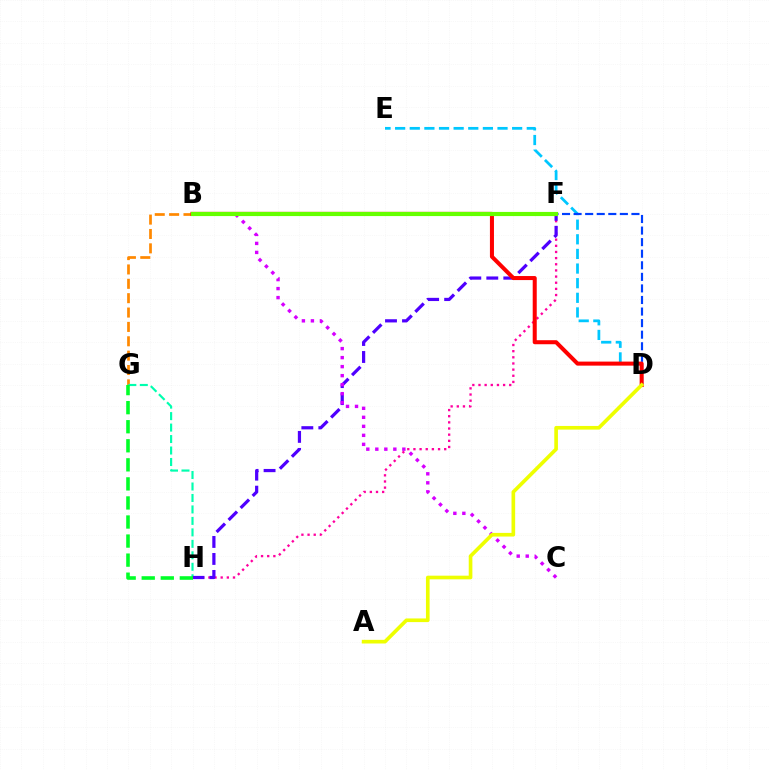{('B', 'G'): [{'color': '#ff8800', 'line_style': 'dashed', 'thickness': 1.95}], ('G', 'H'): [{'color': '#00ffaf', 'line_style': 'dashed', 'thickness': 1.56}, {'color': '#00ff27', 'line_style': 'dashed', 'thickness': 2.59}], ('F', 'H'): [{'color': '#ff00a0', 'line_style': 'dotted', 'thickness': 1.67}, {'color': '#4f00ff', 'line_style': 'dashed', 'thickness': 2.31}], ('D', 'E'): [{'color': '#00c7ff', 'line_style': 'dashed', 'thickness': 1.99}], ('D', 'F'): [{'color': '#003fff', 'line_style': 'dashed', 'thickness': 1.57}], ('B', 'C'): [{'color': '#d600ff', 'line_style': 'dotted', 'thickness': 2.45}], ('B', 'D'): [{'color': '#ff0000', 'line_style': 'solid', 'thickness': 2.9}], ('A', 'D'): [{'color': '#eeff00', 'line_style': 'solid', 'thickness': 2.63}], ('B', 'F'): [{'color': '#66ff00', 'line_style': 'solid', 'thickness': 2.99}]}